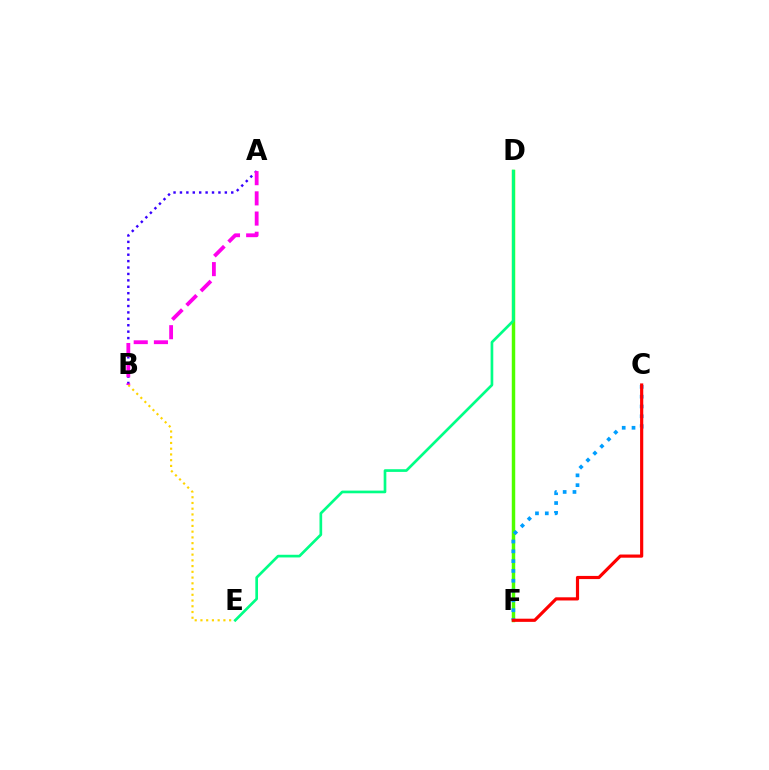{('A', 'B'): [{'color': '#3700ff', 'line_style': 'dotted', 'thickness': 1.74}, {'color': '#ff00ed', 'line_style': 'dashed', 'thickness': 2.74}], ('D', 'F'): [{'color': '#4fff00', 'line_style': 'solid', 'thickness': 2.48}], ('C', 'F'): [{'color': '#009eff', 'line_style': 'dotted', 'thickness': 2.67}, {'color': '#ff0000', 'line_style': 'solid', 'thickness': 2.28}], ('B', 'E'): [{'color': '#ffd500', 'line_style': 'dotted', 'thickness': 1.56}], ('D', 'E'): [{'color': '#00ff86', 'line_style': 'solid', 'thickness': 1.93}]}